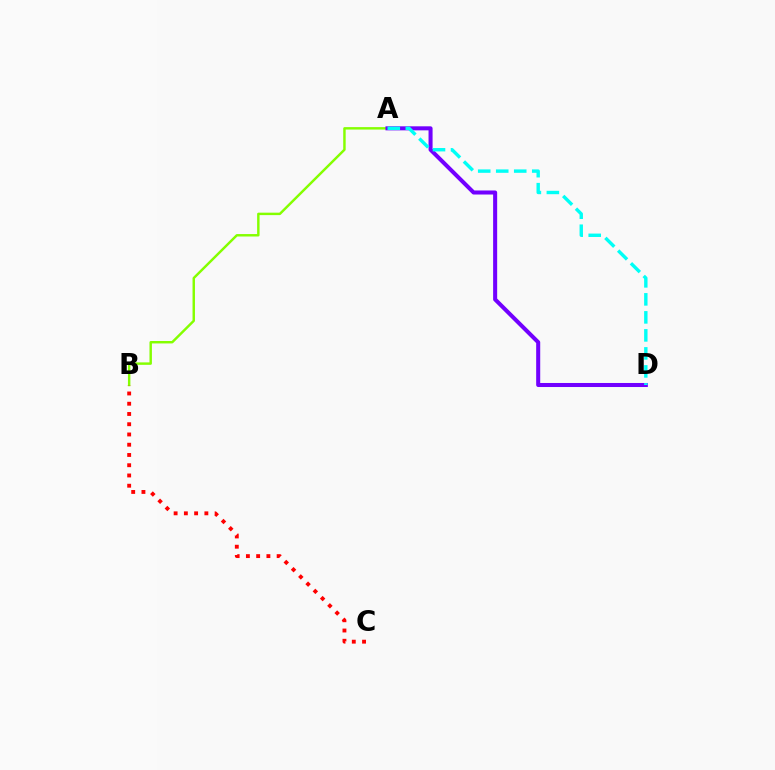{('A', 'B'): [{'color': '#84ff00', 'line_style': 'solid', 'thickness': 1.76}], ('A', 'D'): [{'color': '#7200ff', 'line_style': 'solid', 'thickness': 2.91}, {'color': '#00fff6', 'line_style': 'dashed', 'thickness': 2.45}], ('B', 'C'): [{'color': '#ff0000', 'line_style': 'dotted', 'thickness': 2.78}]}